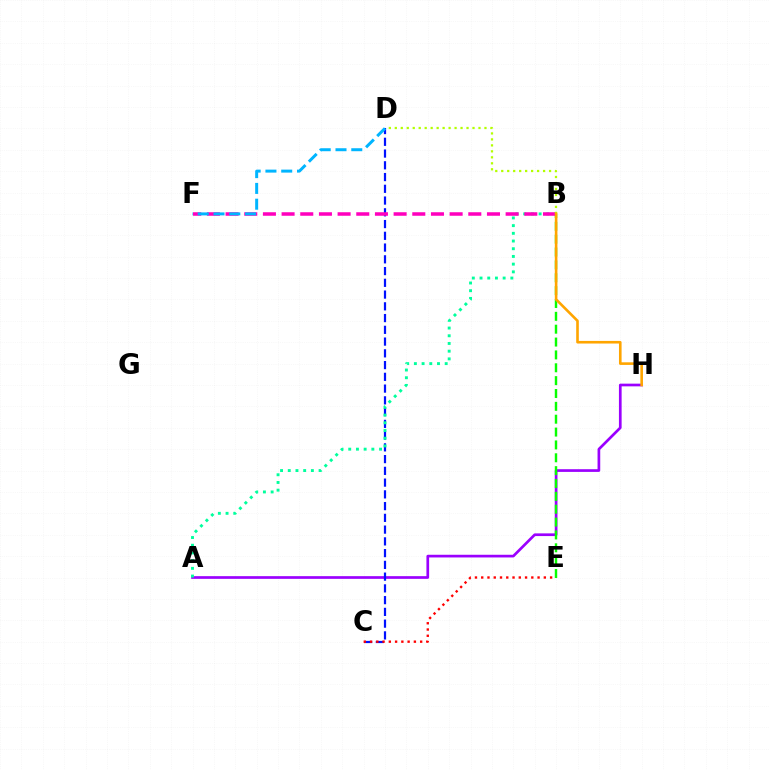{('A', 'H'): [{'color': '#9b00ff', 'line_style': 'solid', 'thickness': 1.94}], ('B', 'E'): [{'color': '#08ff00', 'line_style': 'dashed', 'thickness': 1.75}], ('C', 'D'): [{'color': '#0010ff', 'line_style': 'dashed', 'thickness': 1.6}], ('C', 'E'): [{'color': '#ff0000', 'line_style': 'dotted', 'thickness': 1.7}], ('A', 'B'): [{'color': '#00ff9d', 'line_style': 'dotted', 'thickness': 2.09}], ('B', 'F'): [{'color': '#ff00bd', 'line_style': 'dashed', 'thickness': 2.54}], ('B', 'D'): [{'color': '#b3ff00', 'line_style': 'dotted', 'thickness': 1.62}], ('D', 'F'): [{'color': '#00b5ff', 'line_style': 'dashed', 'thickness': 2.14}], ('B', 'H'): [{'color': '#ffa500', 'line_style': 'solid', 'thickness': 1.88}]}